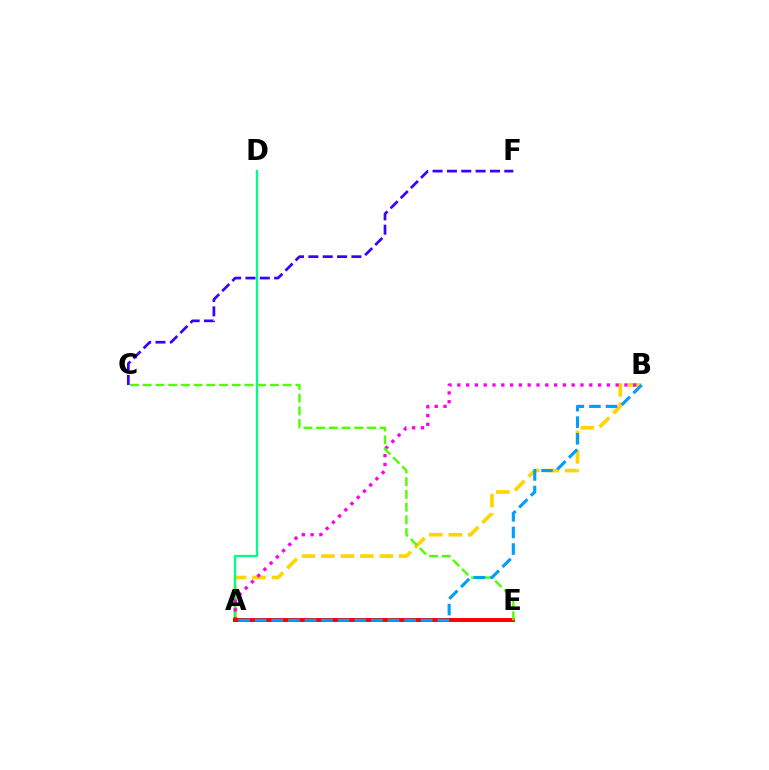{('A', 'B'): [{'color': '#ffd500', 'line_style': 'dashed', 'thickness': 2.64}, {'color': '#ff00ed', 'line_style': 'dotted', 'thickness': 2.39}, {'color': '#009eff', 'line_style': 'dashed', 'thickness': 2.26}], ('C', 'F'): [{'color': '#3700ff', 'line_style': 'dashed', 'thickness': 1.95}], ('A', 'D'): [{'color': '#00ff86', 'line_style': 'solid', 'thickness': 1.65}], ('A', 'E'): [{'color': '#ff0000', 'line_style': 'solid', 'thickness': 2.83}], ('C', 'E'): [{'color': '#4fff00', 'line_style': 'dashed', 'thickness': 1.73}]}